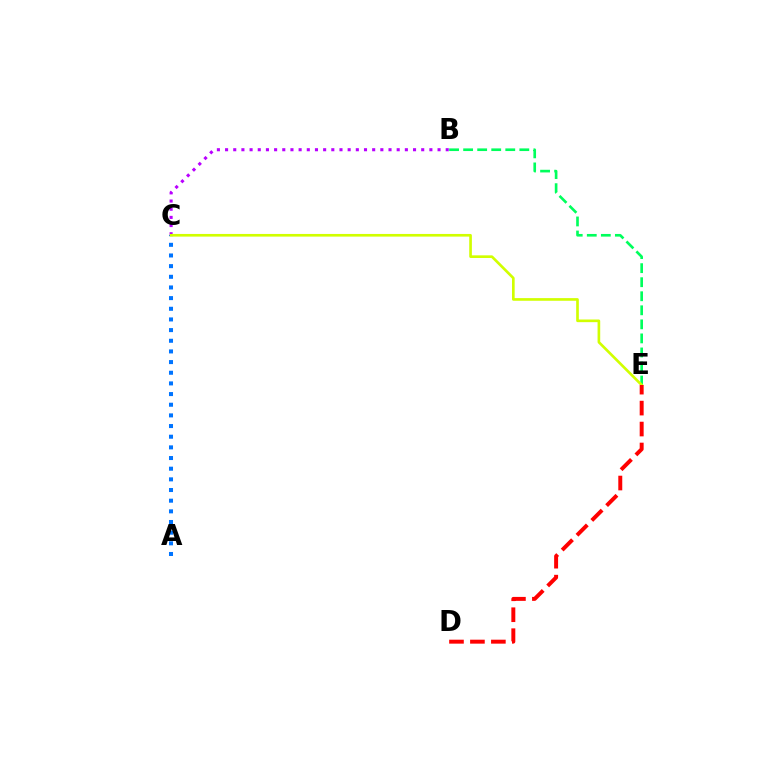{('B', 'C'): [{'color': '#b900ff', 'line_style': 'dotted', 'thickness': 2.22}], ('A', 'C'): [{'color': '#0074ff', 'line_style': 'dotted', 'thickness': 2.9}], ('B', 'E'): [{'color': '#00ff5c', 'line_style': 'dashed', 'thickness': 1.91}], ('C', 'E'): [{'color': '#d1ff00', 'line_style': 'solid', 'thickness': 1.91}], ('D', 'E'): [{'color': '#ff0000', 'line_style': 'dashed', 'thickness': 2.85}]}